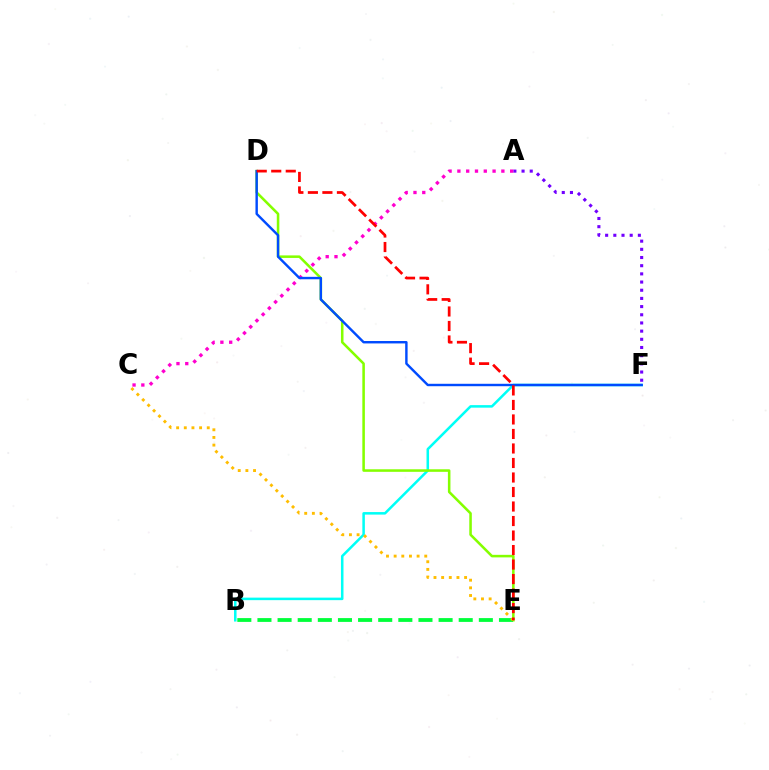{('A', 'F'): [{'color': '#7200ff', 'line_style': 'dotted', 'thickness': 2.22}], ('B', 'F'): [{'color': '#00fff6', 'line_style': 'solid', 'thickness': 1.82}], ('D', 'E'): [{'color': '#84ff00', 'line_style': 'solid', 'thickness': 1.83}, {'color': '#ff0000', 'line_style': 'dashed', 'thickness': 1.97}], ('A', 'C'): [{'color': '#ff00cf', 'line_style': 'dotted', 'thickness': 2.39}], ('B', 'E'): [{'color': '#00ff39', 'line_style': 'dashed', 'thickness': 2.73}], ('D', 'F'): [{'color': '#004bff', 'line_style': 'solid', 'thickness': 1.74}], ('C', 'E'): [{'color': '#ffbd00', 'line_style': 'dotted', 'thickness': 2.08}]}